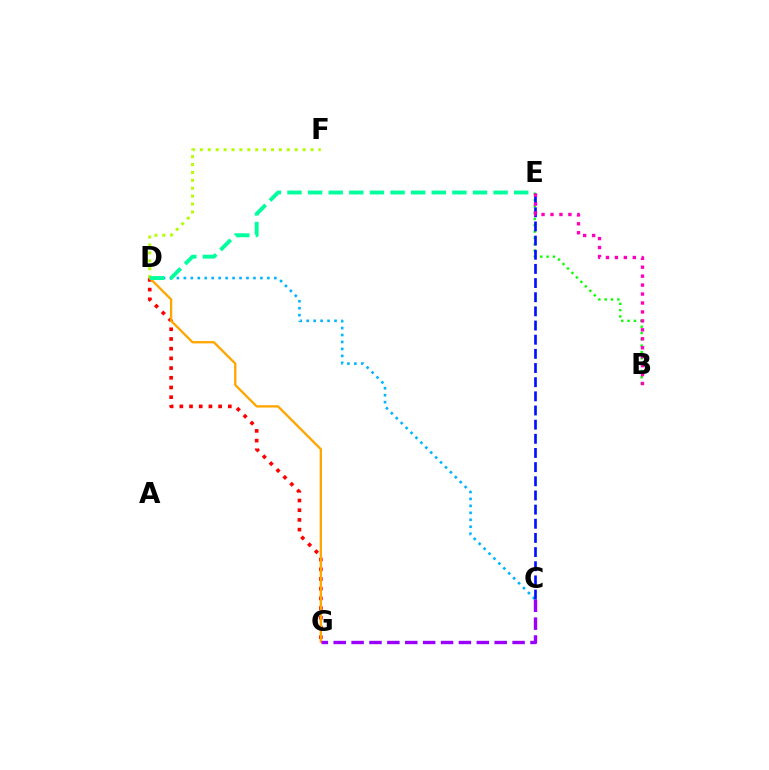{('B', 'E'): [{'color': '#08ff00', 'line_style': 'dotted', 'thickness': 1.72}, {'color': '#ff00bd', 'line_style': 'dotted', 'thickness': 2.43}], ('D', 'G'): [{'color': '#ff0000', 'line_style': 'dotted', 'thickness': 2.64}, {'color': '#ffa500', 'line_style': 'solid', 'thickness': 1.67}], ('C', 'D'): [{'color': '#00b5ff', 'line_style': 'dotted', 'thickness': 1.89}], ('D', 'F'): [{'color': '#b3ff00', 'line_style': 'dotted', 'thickness': 2.15}], ('C', 'G'): [{'color': '#9b00ff', 'line_style': 'dashed', 'thickness': 2.43}], ('C', 'E'): [{'color': '#0010ff', 'line_style': 'dashed', 'thickness': 1.92}], ('D', 'E'): [{'color': '#00ff9d', 'line_style': 'dashed', 'thickness': 2.8}]}